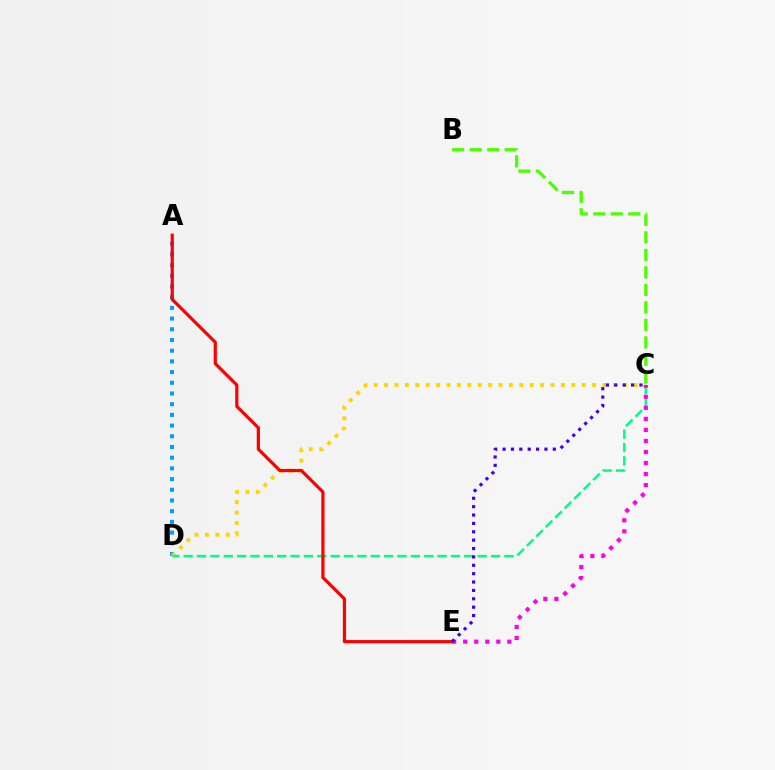{('A', 'D'): [{'color': '#009eff', 'line_style': 'dotted', 'thickness': 2.91}], ('C', 'D'): [{'color': '#ffd500', 'line_style': 'dotted', 'thickness': 2.83}, {'color': '#00ff86', 'line_style': 'dashed', 'thickness': 1.82}], ('C', 'E'): [{'color': '#ff00ed', 'line_style': 'dotted', 'thickness': 3.0}, {'color': '#3700ff', 'line_style': 'dotted', 'thickness': 2.28}], ('B', 'C'): [{'color': '#4fff00', 'line_style': 'dashed', 'thickness': 2.38}], ('A', 'E'): [{'color': '#ff0000', 'line_style': 'solid', 'thickness': 2.31}]}